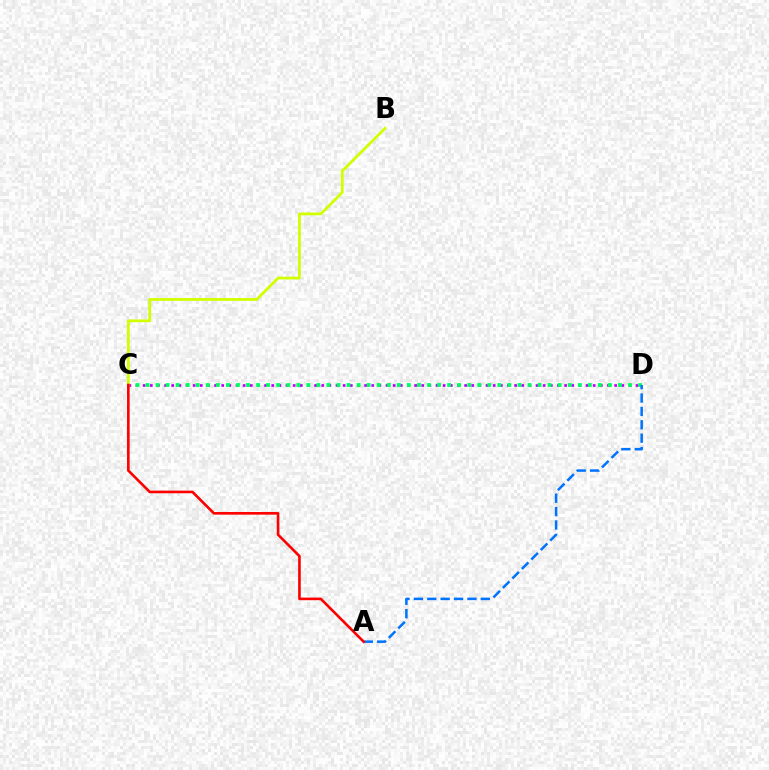{('C', 'D'): [{'color': '#b900ff', 'line_style': 'dotted', 'thickness': 1.94}, {'color': '#00ff5c', 'line_style': 'dotted', 'thickness': 2.73}], ('B', 'C'): [{'color': '#d1ff00', 'line_style': 'solid', 'thickness': 2.0}], ('A', 'D'): [{'color': '#0074ff', 'line_style': 'dashed', 'thickness': 1.82}], ('A', 'C'): [{'color': '#ff0000', 'line_style': 'solid', 'thickness': 1.89}]}